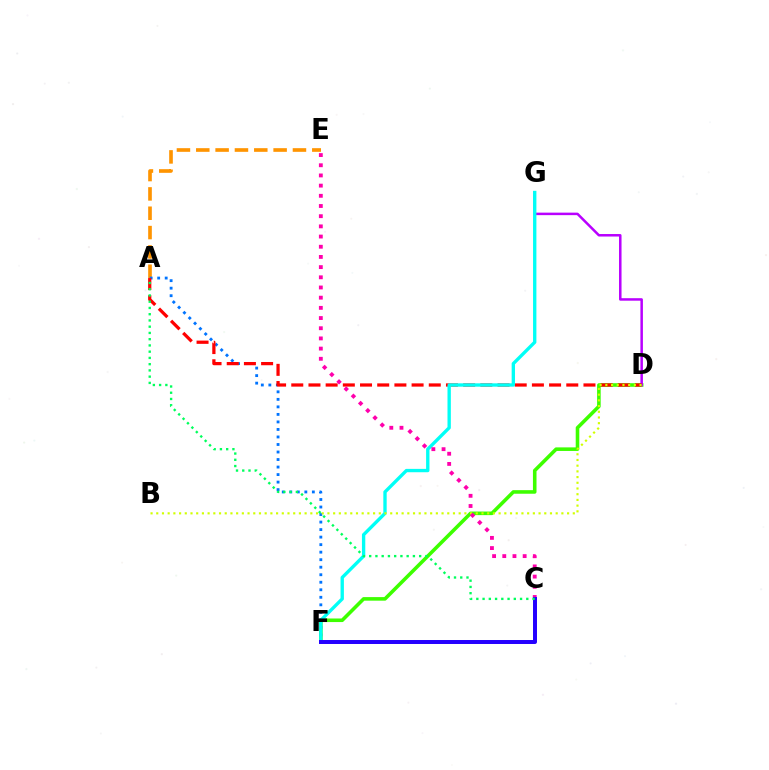{('A', 'E'): [{'color': '#ff9400', 'line_style': 'dashed', 'thickness': 2.63}], ('D', 'F'): [{'color': '#3dff00', 'line_style': 'solid', 'thickness': 2.58}], ('D', 'G'): [{'color': '#b900ff', 'line_style': 'solid', 'thickness': 1.8}], ('A', 'F'): [{'color': '#0074ff', 'line_style': 'dotted', 'thickness': 2.04}], ('A', 'D'): [{'color': '#ff0000', 'line_style': 'dashed', 'thickness': 2.33}], ('F', 'G'): [{'color': '#00fff6', 'line_style': 'solid', 'thickness': 2.41}], ('B', 'D'): [{'color': '#d1ff00', 'line_style': 'dotted', 'thickness': 1.55}], ('C', 'E'): [{'color': '#ff00ac', 'line_style': 'dotted', 'thickness': 2.77}], ('C', 'F'): [{'color': '#2500ff', 'line_style': 'solid', 'thickness': 2.86}], ('A', 'C'): [{'color': '#00ff5c', 'line_style': 'dotted', 'thickness': 1.7}]}